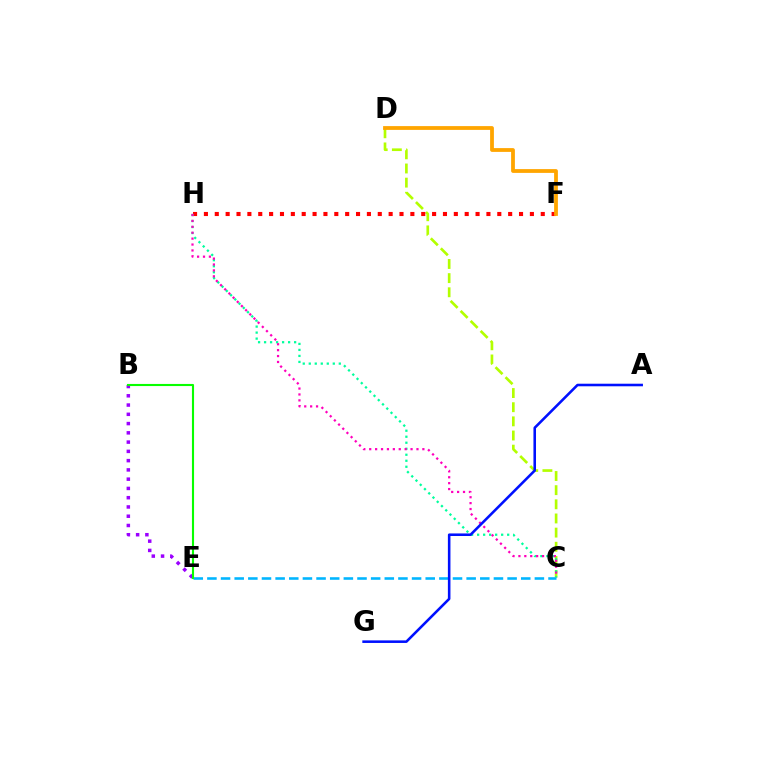{('C', 'D'): [{'color': '#b3ff00', 'line_style': 'dashed', 'thickness': 1.92}], ('F', 'H'): [{'color': '#ff0000', 'line_style': 'dotted', 'thickness': 2.95}], ('C', 'E'): [{'color': '#00b5ff', 'line_style': 'dashed', 'thickness': 1.85}], ('D', 'F'): [{'color': '#ffa500', 'line_style': 'solid', 'thickness': 2.73}], ('B', 'E'): [{'color': '#9b00ff', 'line_style': 'dotted', 'thickness': 2.52}, {'color': '#08ff00', 'line_style': 'solid', 'thickness': 1.52}], ('C', 'H'): [{'color': '#00ff9d', 'line_style': 'dotted', 'thickness': 1.63}, {'color': '#ff00bd', 'line_style': 'dotted', 'thickness': 1.6}], ('A', 'G'): [{'color': '#0010ff', 'line_style': 'solid', 'thickness': 1.85}]}